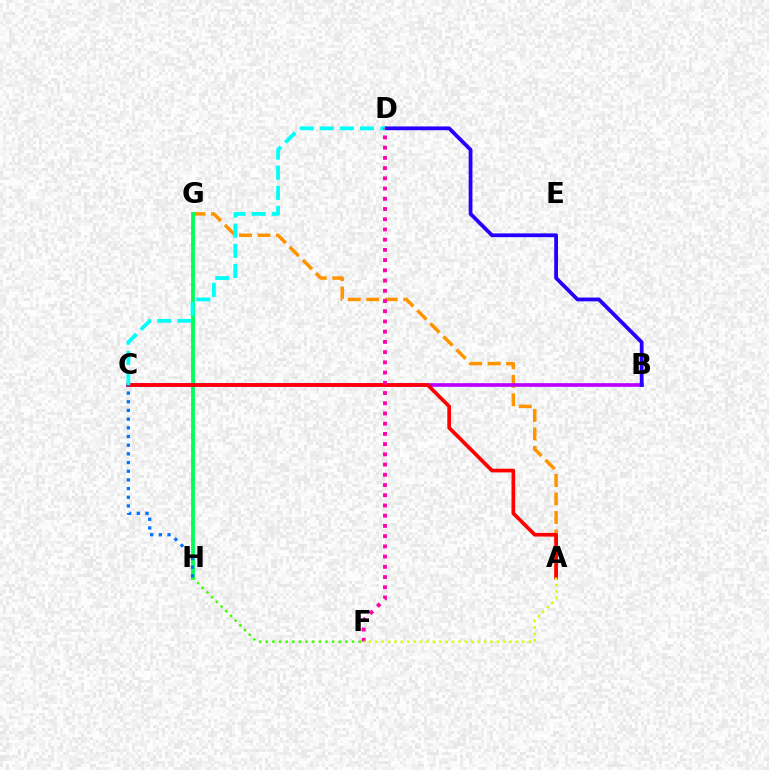{('A', 'G'): [{'color': '#ff9400', 'line_style': 'dashed', 'thickness': 2.51}], ('G', 'H'): [{'color': '#00ff5c', 'line_style': 'solid', 'thickness': 2.74}], ('B', 'C'): [{'color': '#b900ff', 'line_style': 'solid', 'thickness': 2.65}], ('A', 'C'): [{'color': '#ff0000', 'line_style': 'solid', 'thickness': 2.66}], ('B', 'D'): [{'color': '#2500ff', 'line_style': 'solid', 'thickness': 2.72}], ('C', 'D'): [{'color': '#00fff6', 'line_style': 'dashed', 'thickness': 2.74}], ('D', 'F'): [{'color': '#ff00ac', 'line_style': 'dotted', 'thickness': 2.78}], ('F', 'H'): [{'color': '#3dff00', 'line_style': 'dotted', 'thickness': 1.8}], ('C', 'H'): [{'color': '#0074ff', 'line_style': 'dotted', 'thickness': 2.36}], ('A', 'F'): [{'color': '#d1ff00', 'line_style': 'dotted', 'thickness': 1.74}]}